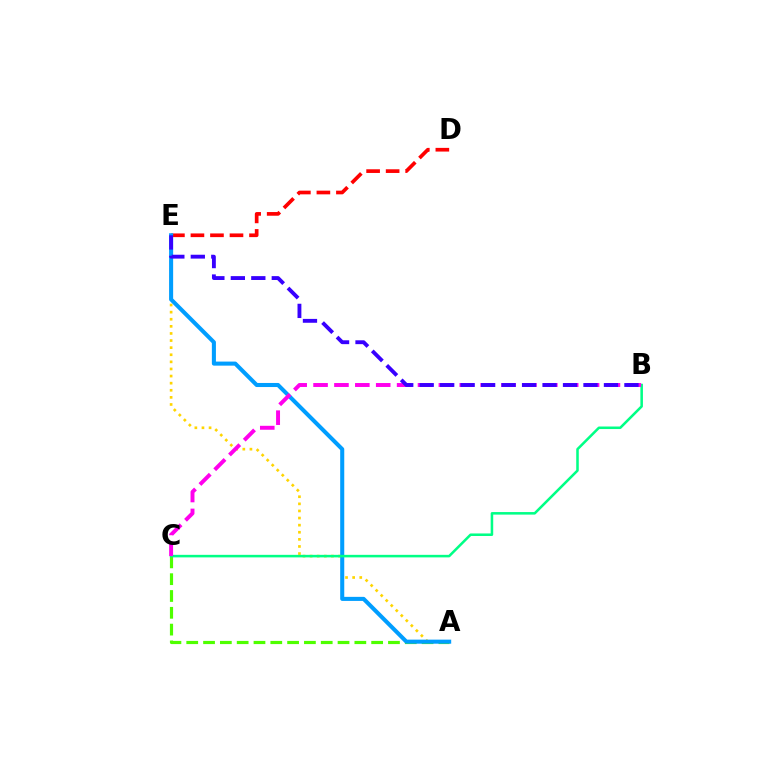{('A', 'E'): [{'color': '#ffd500', 'line_style': 'dotted', 'thickness': 1.93}, {'color': '#009eff', 'line_style': 'solid', 'thickness': 2.92}], ('D', 'E'): [{'color': '#ff0000', 'line_style': 'dashed', 'thickness': 2.65}], ('A', 'C'): [{'color': '#4fff00', 'line_style': 'dashed', 'thickness': 2.28}], ('B', 'C'): [{'color': '#00ff86', 'line_style': 'solid', 'thickness': 1.83}, {'color': '#ff00ed', 'line_style': 'dashed', 'thickness': 2.84}], ('B', 'E'): [{'color': '#3700ff', 'line_style': 'dashed', 'thickness': 2.78}]}